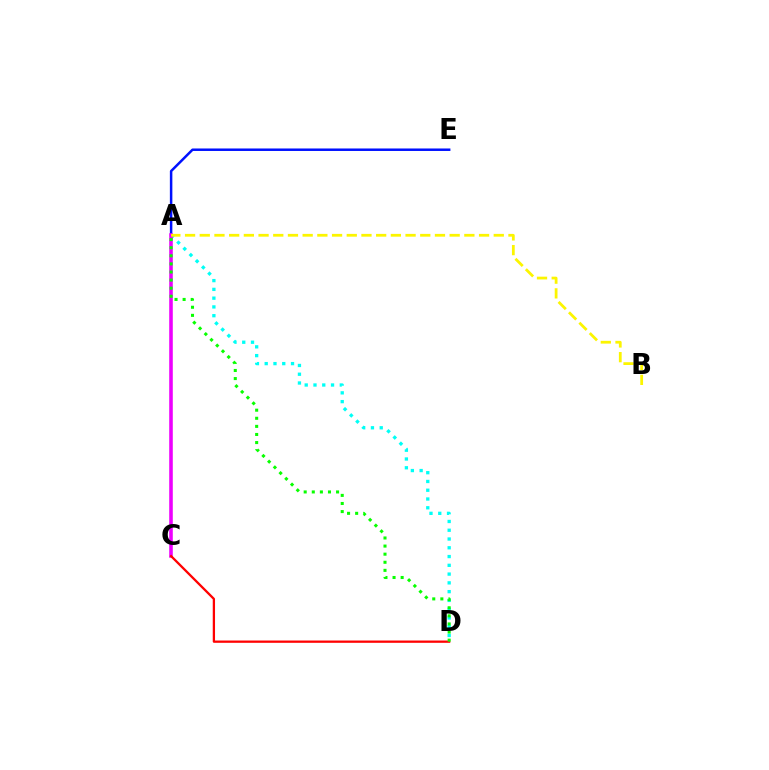{('A', 'E'): [{'color': '#0010ff', 'line_style': 'solid', 'thickness': 1.8}], ('A', 'D'): [{'color': '#00fff6', 'line_style': 'dotted', 'thickness': 2.38}, {'color': '#08ff00', 'line_style': 'dotted', 'thickness': 2.2}], ('A', 'C'): [{'color': '#ee00ff', 'line_style': 'solid', 'thickness': 2.58}], ('C', 'D'): [{'color': '#ff0000', 'line_style': 'solid', 'thickness': 1.65}], ('A', 'B'): [{'color': '#fcf500', 'line_style': 'dashed', 'thickness': 2.0}]}